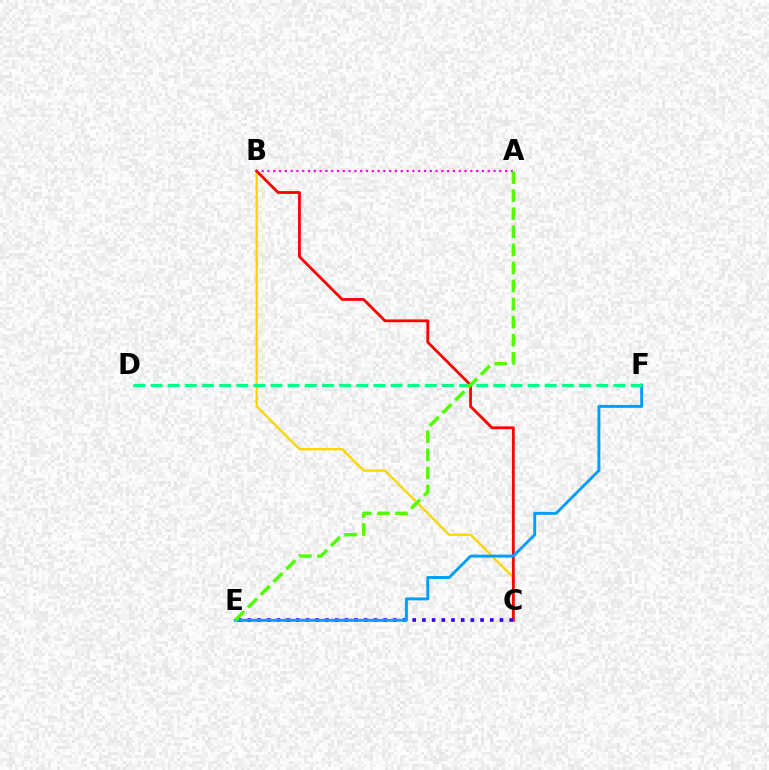{('B', 'C'): [{'color': '#ffd500', 'line_style': 'solid', 'thickness': 1.68}, {'color': '#ff0000', 'line_style': 'solid', 'thickness': 2.02}], ('C', 'E'): [{'color': '#3700ff', 'line_style': 'dotted', 'thickness': 2.63}], ('A', 'B'): [{'color': '#ff00ed', 'line_style': 'dotted', 'thickness': 1.57}], ('E', 'F'): [{'color': '#009eff', 'line_style': 'solid', 'thickness': 2.12}], ('D', 'F'): [{'color': '#00ff86', 'line_style': 'dashed', 'thickness': 2.33}], ('A', 'E'): [{'color': '#4fff00', 'line_style': 'dashed', 'thickness': 2.45}]}